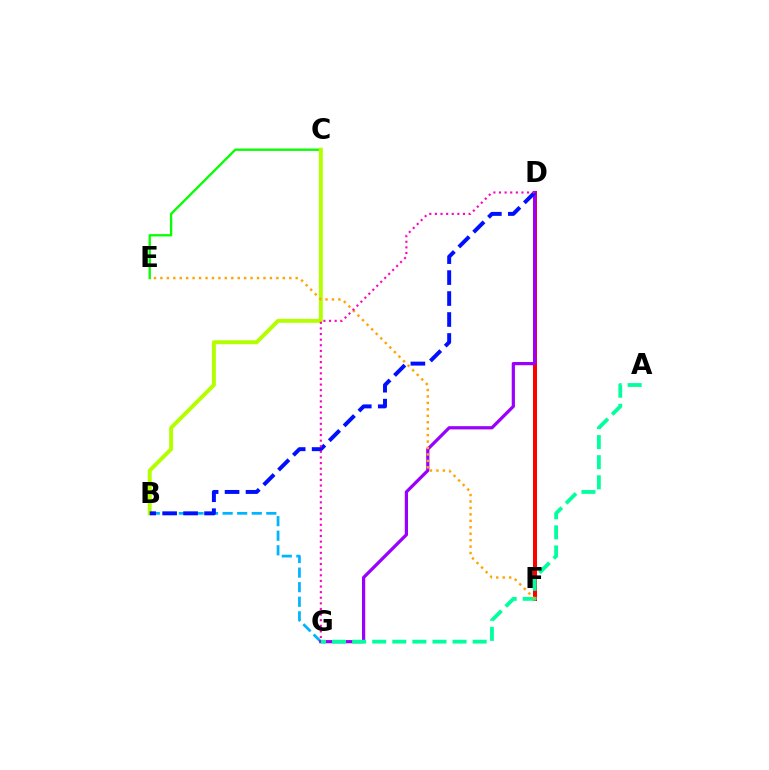{('B', 'G'): [{'color': '#00b5ff', 'line_style': 'dashed', 'thickness': 1.98}], ('D', 'F'): [{'color': '#ff0000', 'line_style': 'solid', 'thickness': 2.88}], ('D', 'G'): [{'color': '#9b00ff', 'line_style': 'solid', 'thickness': 2.32}, {'color': '#ff00bd', 'line_style': 'dotted', 'thickness': 1.52}], ('A', 'G'): [{'color': '#00ff9d', 'line_style': 'dashed', 'thickness': 2.73}], ('C', 'E'): [{'color': '#08ff00', 'line_style': 'solid', 'thickness': 1.68}], ('B', 'C'): [{'color': '#b3ff00', 'line_style': 'solid', 'thickness': 2.83}], ('E', 'F'): [{'color': '#ffa500', 'line_style': 'dotted', 'thickness': 1.75}], ('B', 'D'): [{'color': '#0010ff', 'line_style': 'dashed', 'thickness': 2.85}]}